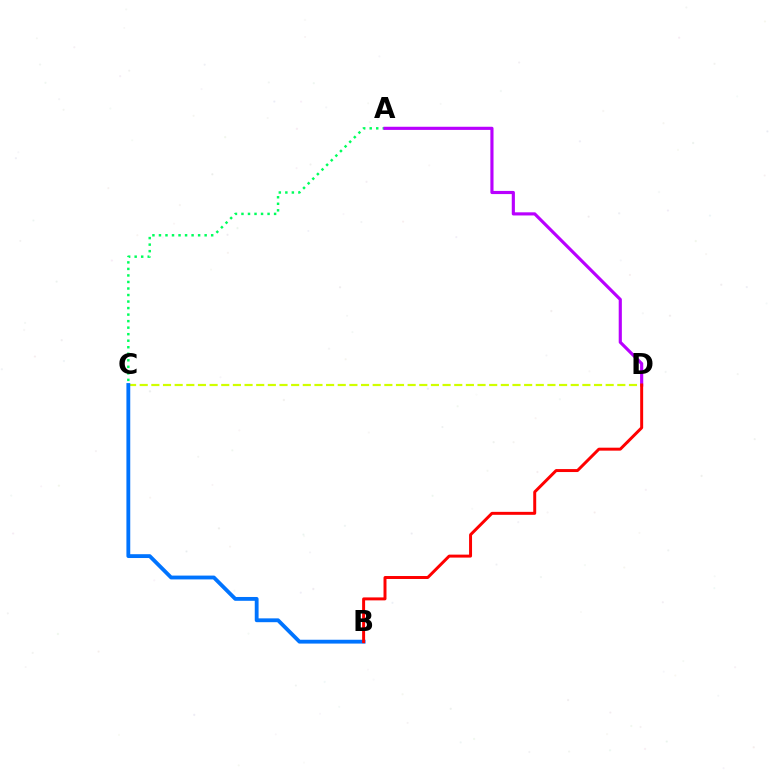{('A', 'C'): [{'color': '#00ff5c', 'line_style': 'dotted', 'thickness': 1.77}], ('A', 'D'): [{'color': '#b900ff', 'line_style': 'solid', 'thickness': 2.27}], ('C', 'D'): [{'color': '#d1ff00', 'line_style': 'dashed', 'thickness': 1.58}], ('B', 'C'): [{'color': '#0074ff', 'line_style': 'solid', 'thickness': 2.76}], ('B', 'D'): [{'color': '#ff0000', 'line_style': 'solid', 'thickness': 2.14}]}